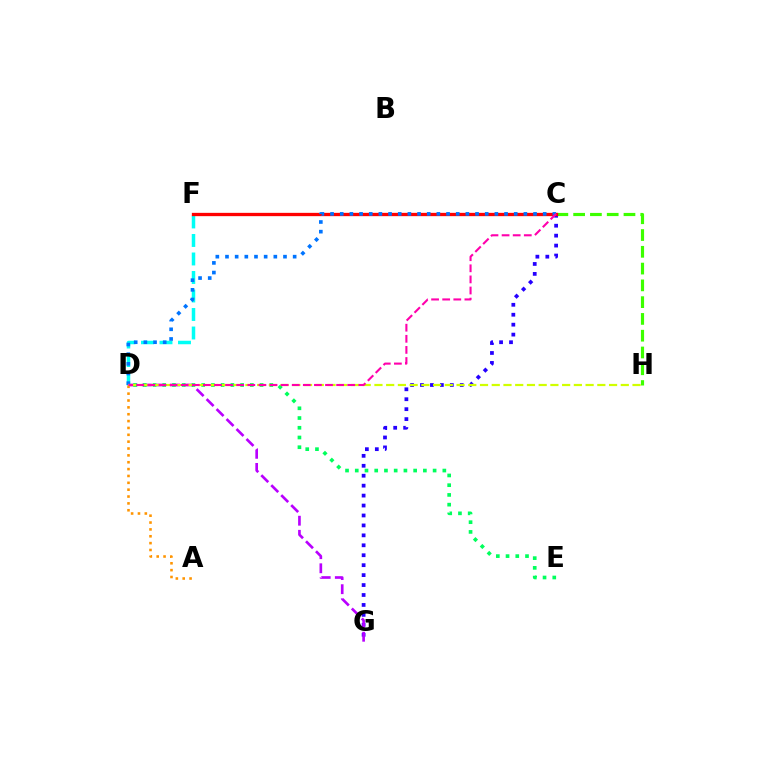{('C', 'G'): [{'color': '#2500ff', 'line_style': 'dotted', 'thickness': 2.7}], ('D', 'G'): [{'color': '#b900ff', 'line_style': 'dashed', 'thickness': 1.92}], ('D', 'F'): [{'color': '#00fff6', 'line_style': 'dashed', 'thickness': 2.51}], ('C', 'H'): [{'color': '#3dff00', 'line_style': 'dashed', 'thickness': 2.28}], ('C', 'F'): [{'color': '#ff0000', 'line_style': 'solid', 'thickness': 2.38}], ('C', 'D'): [{'color': '#0074ff', 'line_style': 'dotted', 'thickness': 2.63}, {'color': '#ff00ac', 'line_style': 'dashed', 'thickness': 1.51}], ('A', 'D'): [{'color': '#ff9400', 'line_style': 'dotted', 'thickness': 1.86}], ('D', 'E'): [{'color': '#00ff5c', 'line_style': 'dotted', 'thickness': 2.64}], ('D', 'H'): [{'color': '#d1ff00', 'line_style': 'dashed', 'thickness': 1.59}]}